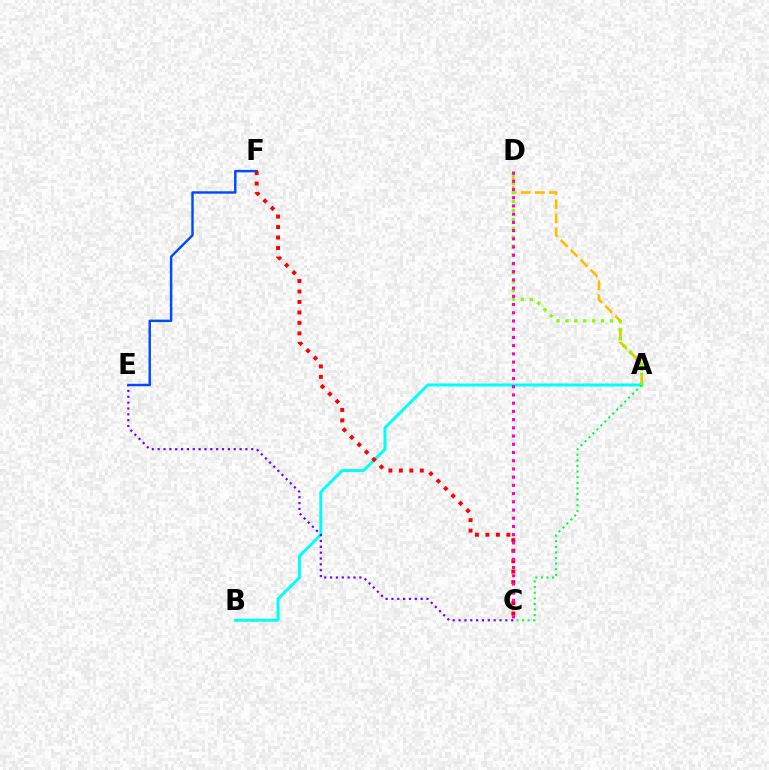{('A', 'B'): [{'color': '#00fff6', 'line_style': 'solid', 'thickness': 2.14}], ('E', 'F'): [{'color': '#004bff', 'line_style': 'solid', 'thickness': 1.76}], ('A', 'D'): [{'color': '#ffbd00', 'line_style': 'dashed', 'thickness': 1.91}, {'color': '#84ff00', 'line_style': 'dotted', 'thickness': 2.42}], ('C', 'E'): [{'color': '#7200ff', 'line_style': 'dotted', 'thickness': 1.59}], ('A', 'C'): [{'color': '#00ff39', 'line_style': 'dotted', 'thickness': 1.52}], ('C', 'F'): [{'color': '#ff0000', 'line_style': 'dotted', 'thickness': 2.84}], ('C', 'D'): [{'color': '#ff00cf', 'line_style': 'dotted', 'thickness': 2.23}]}